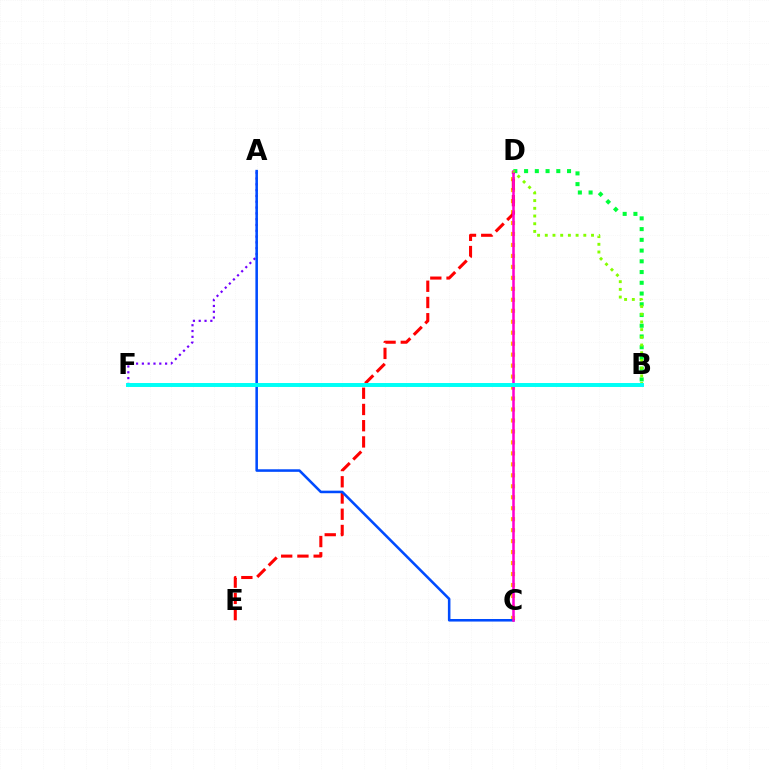{('C', 'D'): [{'color': '#ffbd00', 'line_style': 'dotted', 'thickness': 2.98}, {'color': '#ff00cf', 'line_style': 'solid', 'thickness': 1.83}], ('D', 'E'): [{'color': '#ff0000', 'line_style': 'dashed', 'thickness': 2.21}], ('A', 'F'): [{'color': '#7200ff', 'line_style': 'dotted', 'thickness': 1.58}], ('A', 'C'): [{'color': '#004bff', 'line_style': 'solid', 'thickness': 1.84}], ('B', 'D'): [{'color': '#00ff39', 'line_style': 'dotted', 'thickness': 2.92}, {'color': '#84ff00', 'line_style': 'dotted', 'thickness': 2.09}], ('B', 'F'): [{'color': '#00fff6', 'line_style': 'solid', 'thickness': 2.84}]}